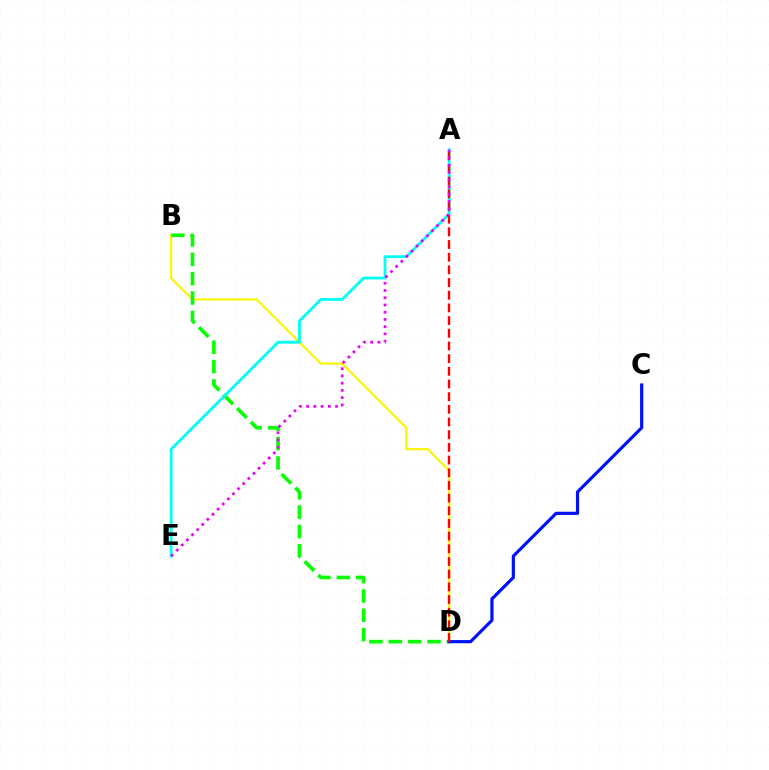{('B', 'D'): [{'color': '#fcf500', 'line_style': 'solid', 'thickness': 1.54}, {'color': '#08ff00', 'line_style': 'dashed', 'thickness': 2.63}], ('C', 'D'): [{'color': '#0010ff', 'line_style': 'solid', 'thickness': 2.29}], ('A', 'E'): [{'color': '#00fff6', 'line_style': 'solid', 'thickness': 2.02}, {'color': '#ee00ff', 'line_style': 'dotted', 'thickness': 1.96}], ('A', 'D'): [{'color': '#ff0000', 'line_style': 'dashed', 'thickness': 1.72}]}